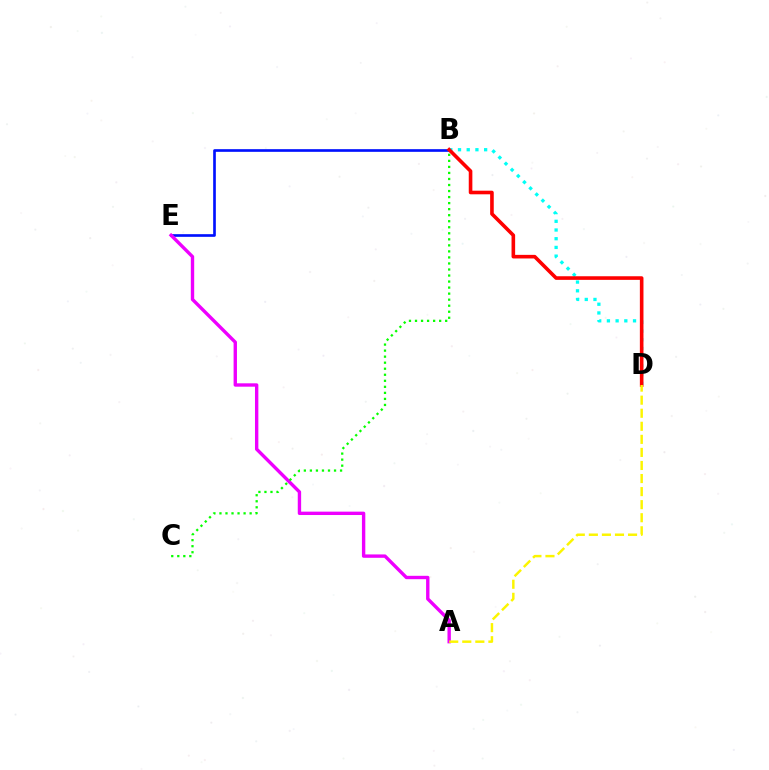{('B', 'D'): [{'color': '#00fff6', 'line_style': 'dotted', 'thickness': 2.37}, {'color': '#ff0000', 'line_style': 'solid', 'thickness': 2.6}], ('B', 'E'): [{'color': '#0010ff', 'line_style': 'solid', 'thickness': 1.92}], ('A', 'E'): [{'color': '#ee00ff', 'line_style': 'solid', 'thickness': 2.43}], ('B', 'C'): [{'color': '#08ff00', 'line_style': 'dotted', 'thickness': 1.64}], ('A', 'D'): [{'color': '#fcf500', 'line_style': 'dashed', 'thickness': 1.77}]}